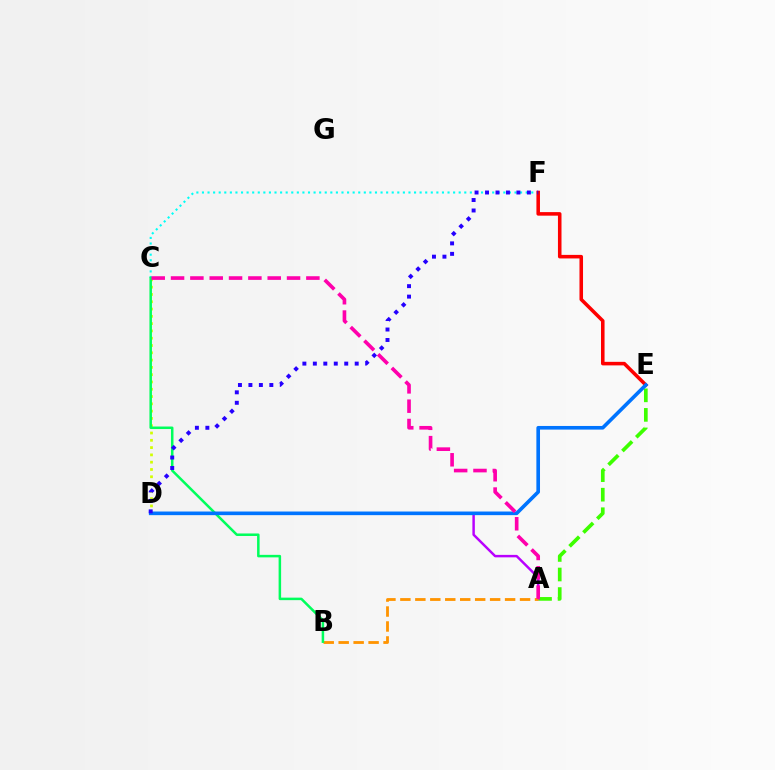{('A', 'E'): [{'color': '#3dff00', 'line_style': 'dashed', 'thickness': 2.66}], ('C', 'F'): [{'color': '#00fff6', 'line_style': 'dotted', 'thickness': 1.52}], ('A', 'D'): [{'color': '#b900ff', 'line_style': 'solid', 'thickness': 1.77}], ('A', 'B'): [{'color': '#ff9400', 'line_style': 'dashed', 'thickness': 2.03}], ('E', 'F'): [{'color': '#ff0000', 'line_style': 'solid', 'thickness': 2.56}], ('C', 'D'): [{'color': '#d1ff00', 'line_style': 'dotted', 'thickness': 1.98}], ('B', 'C'): [{'color': '#00ff5c', 'line_style': 'solid', 'thickness': 1.81}], ('D', 'E'): [{'color': '#0074ff', 'line_style': 'solid', 'thickness': 2.61}], ('A', 'C'): [{'color': '#ff00ac', 'line_style': 'dashed', 'thickness': 2.63}], ('D', 'F'): [{'color': '#2500ff', 'line_style': 'dotted', 'thickness': 2.84}]}